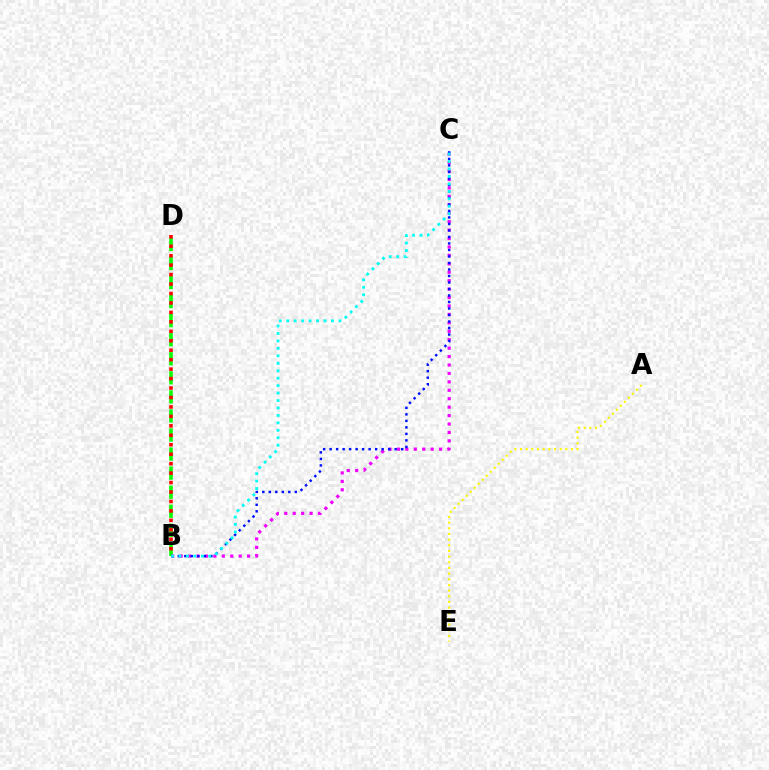{('B', 'D'): [{'color': '#08ff00', 'line_style': 'dashed', 'thickness': 2.59}, {'color': '#ff0000', 'line_style': 'dotted', 'thickness': 2.57}], ('B', 'C'): [{'color': '#ee00ff', 'line_style': 'dotted', 'thickness': 2.29}, {'color': '#0010ff', 'line_style': 'dotted', 'thickness': 1.77}, {'color': '#00fff6', 'line_style': 'dotted', 'thickness': 2.02}], ('A', 'E'): [{'color': '#fcf500', 'line_style': 'dotted', 'thickness': 1.54}]}